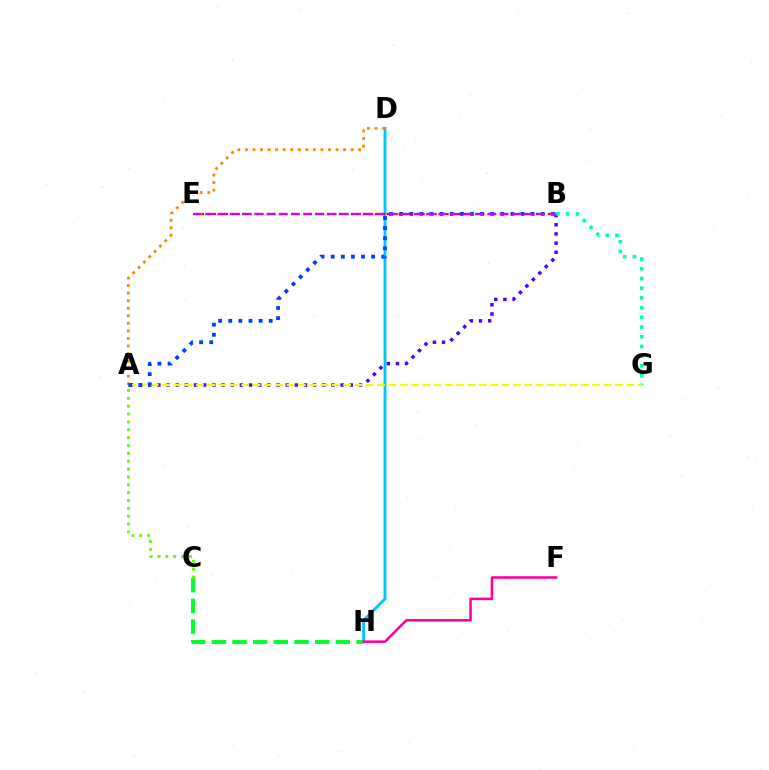{('A', 'B'): [{'color': '#4f00ff', 'line_style': 'dotted', 'thickness': 2.49}, {'color': '#003fff', 'line_style': 'dotted', 'thickness': 2.75}], ('B', 'G'): [{'color': '#00ffaf', 'line_style': 'dotted', 'thickness': 2.64}], ('D', 'H'): [{'color': '#00c7ff', 'line_style': 'solid', 'thickness': 2.07}], ('A', 'D'): [{'color': '#ff8800', 'line_style': 'dotted', 'thickness': 2.05}], ('C', 'H'): [{'color': '#00ff27', 'line_style': 'dashed', 'thickness': 2.81}], ('A', 'G'): [{'color': '#eeff00', 'line_style': 'dashed', 'thickness': 1.54}], ('A', 'C'): [{'color': '#66ff00', 'line_style': 'dotted', 'thickness': 2.14}], ('B', 'E'): [{'color': '#ff0000', 'line_style': 'dotted', 'thickness': 1.62}, {'color': '#d600ff', 'line_style': 'dashed', 'thickness': 1.67}], ('F', 'H'): [{'color': '#ff00a0', 'line_style': 'solid', 'thickness': 1.85}]}